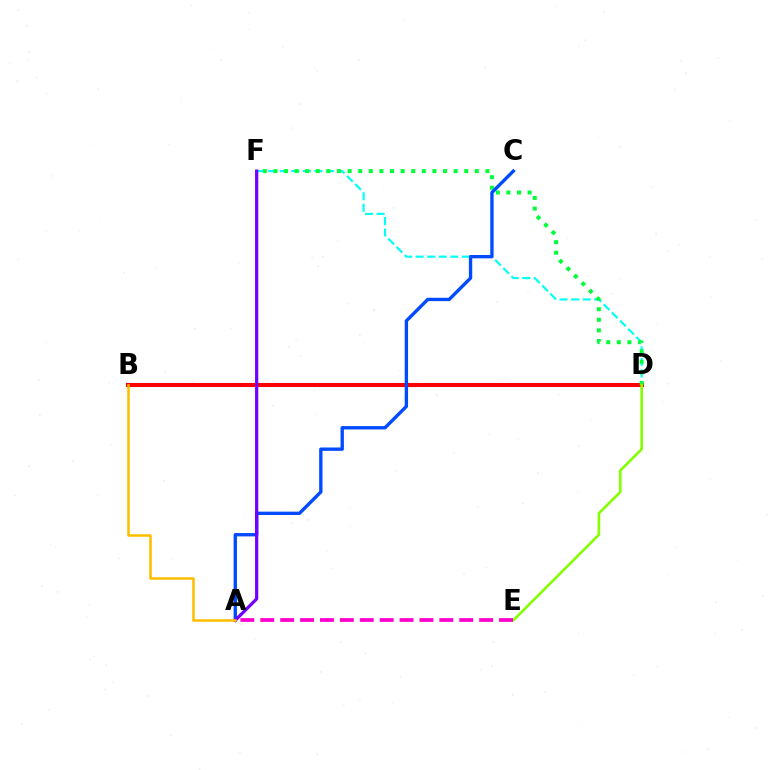{('D', 'F'): [{'color': '#00fff6', 'line_style': 'dashed', 'thickness': 1.57}, {'color': '#00ff39', 'line_style': 'dotted', 'thickness': 2.88}], ('B', 'D'): [{'color': '#ff0000', 'line_style': 'solid', 'thickness': 2.92}], ('A', 'C'): [{'color': '#004bff', 'line_style': 'solid', 'thickness': 2.41}], ('D', 'E'): [{'color': '#84ff00', 'line_style': 'solid', 'thickness': 1.88}], ('A', 'E'): [{'color': '#ff00cf', 'line_style': 'dashed', 'thickness': 2.7}], ('A', 'F'): [{'color': '#7200ff', 'line_style': 'solid', 'thickness': 2.32}], ('A', 'B'): [{'color': '#ffbd00', 'line_style': 'solid', 'thickness': 1.83}]}